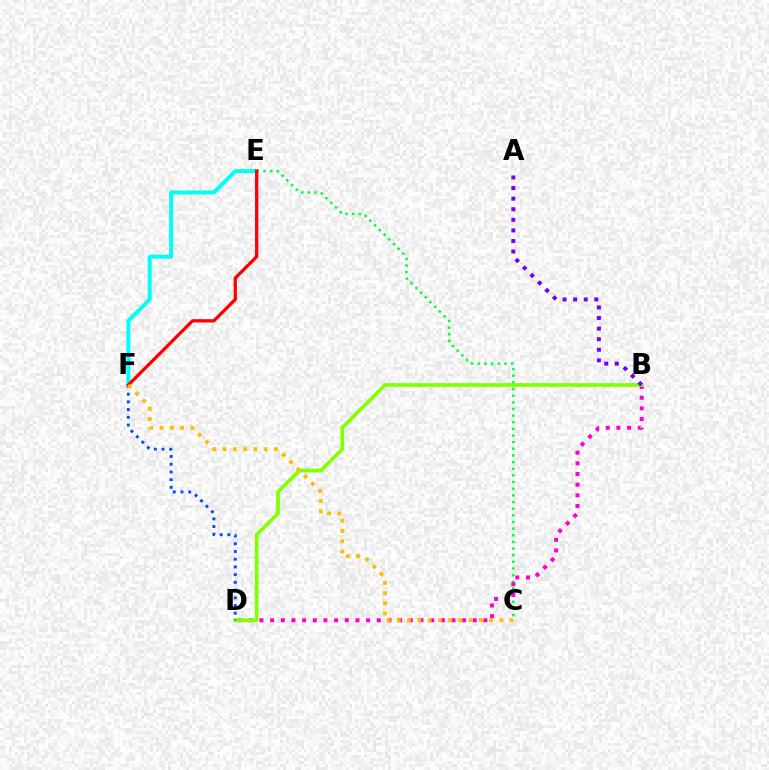{('C', 'E'): [{'color': '#00ff39', 'line_style': 'dotted', 'thickness': 1.81}], ('E', 'F'): [{'color': '#00fff6', 'line_style': 'solid', 'thickness': 2.86}, {'color': '#ff0000', 'line_style': 'solid', 'thickness': 2.36}], ('B', 'D'): [{'color': '#ff00cf', 'line_style': 'dotted', 'thickness': 2.9}, {'color': '#84ff00', 'line_style': 'solid', 'thickness': 2.66}], ('D', 'F'): [{'color': '#004bff', 'line_style': 'dotted', 'thickness': 2.1}], ('A', 'B'): [{'color': '#7200ff', 'line_style': 'dotted', 'thickness': 2.87}], ('C', 'F'): [{'color': '#ffbd00', 'line_style': 'dotted', 'thickness': 2.79}]}